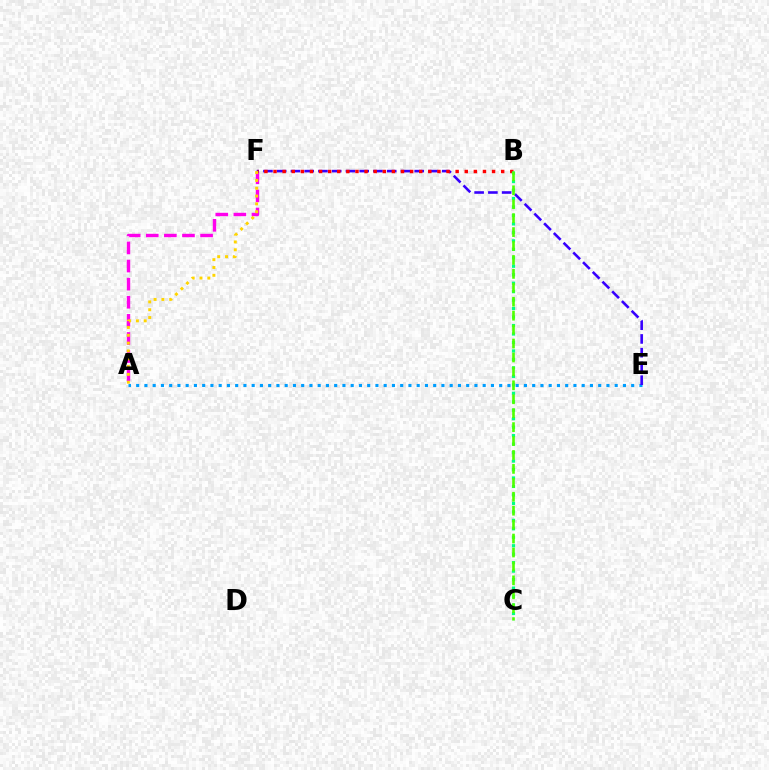{('A', 'F'): [{'color': '#ff00ed', 'line_style': 'dashed', 'thickness': 2.46}, {'color': '#ffd500', 'line_style': 'dotted', 'thickness': 2.13}], ('A', 'E'): [{'color': '#009eff', 'line_style': 'dotted', 'thickness': 2.24}], ('E', 'F'): [{'color': '#3700ff', 'line_style': 'dashed', 'thickness': 1.87}], ('B', 'F'): [{'color': '#ff0000', 'line_style': 'dotted', 'thickness': 2.47}], ('B', 'C'): [{'color': '#00ff86', 'line_style': 'dotted', 'thickness': 2.3}, {'color': '#4fff00', 'line_style': 'dashed', 'thickness': 1.89}]}